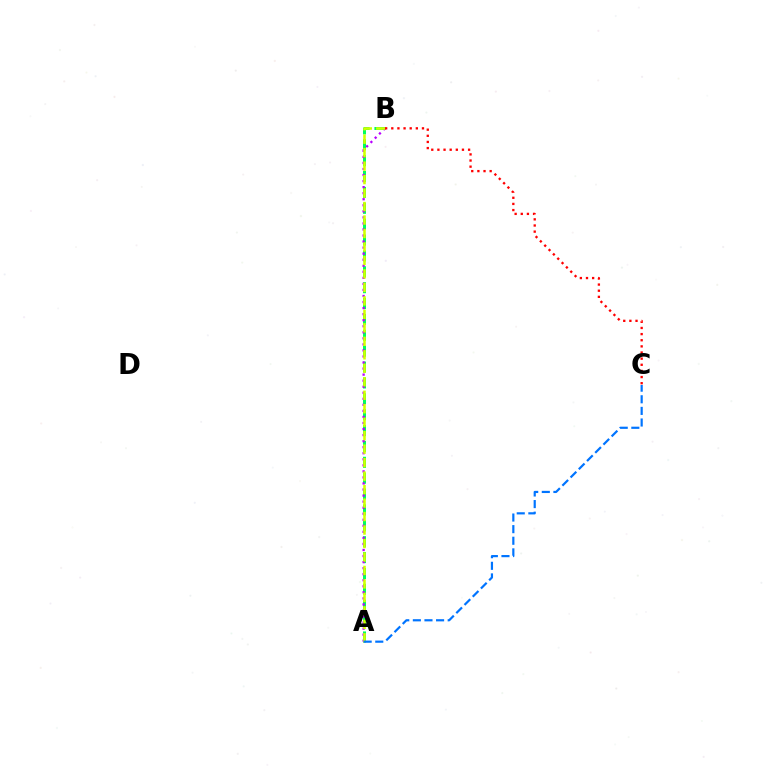{('A', 'B'): [{'color': '#00ff5c', 'line_style': 'dashed', 'thickness': 2.16}, {'color': '#b900ff', 'line_style': 'dotted', 'thickness': 1.64}, {'color': '#d1ff00', 'line_style': 'dashed', 'thickness': 1.83}], ('B', 'C'): [{'color': '#ff0000', 'line_style': 'dotted', 'thickness': 1.67}], ('A', 'C'): [{'color': '#0074ff', 'line_style': 'dashed', 'thickness': 1.58}]}